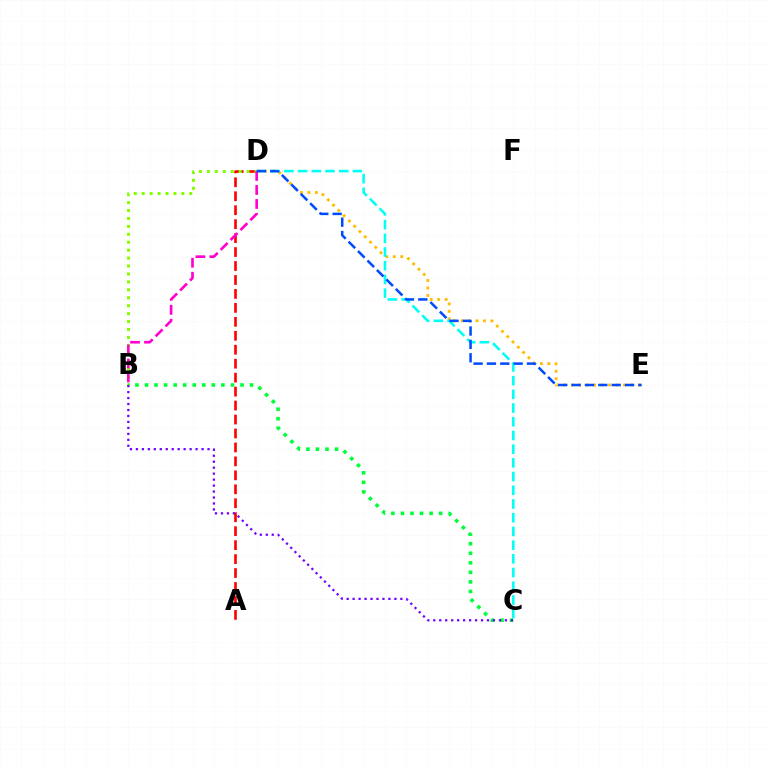{('D', 'E'): [{'color': '#ffbd00', 'line_style': 'dotted', 'thickness': 2.03}, {'color': '#004bff', 'line_style': 'dashed', 'thickness': 1.82}], ('A', 'D'): [{'color': '#ff0000', 'line_style': 'dashed', 'thickness': 1.9}], ('B', 'D'): [{'color': '#84ff00', 'line_style': 'dotted', 'thickness': 2.15}, {'color': '#ff00cf', 'line_style': 'dashed', 'thickness': 1.9}], ('B', 'C'): [{'color': '#00ff39', 'line_style': 'dotted', 'thickness': 2.59}, {'color': '#7200ff', 'line_style': 'dotted', 'thickness': 1.62}], ('C', 'D'): [{'color': '#00fff6', 'line_style': 'dashed', 'thickness': 1.86}]}